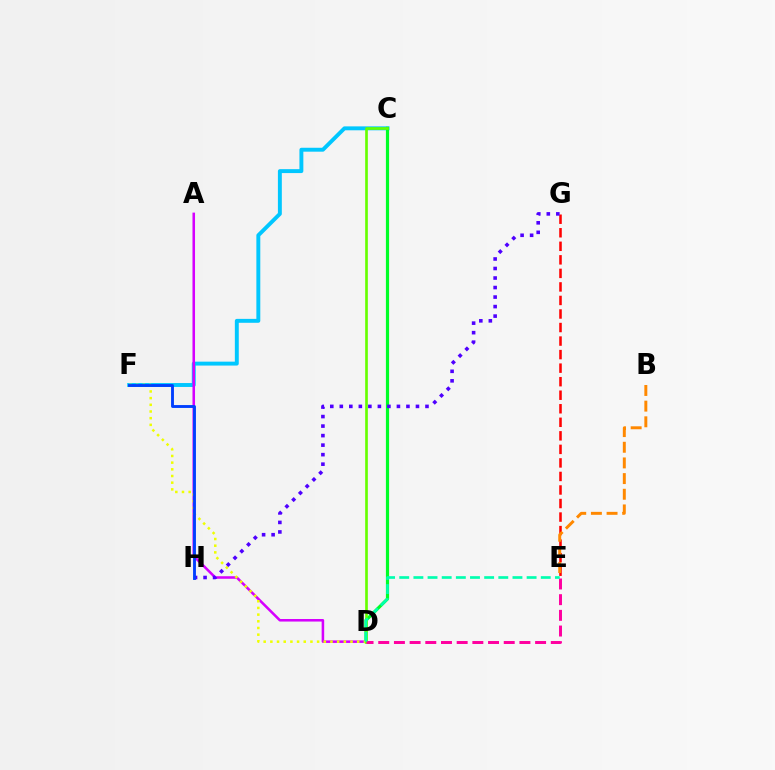{('C', 'F'): [{'color': '#00c7ff', 'line_style': 'solid', 'thickness': 2.82}], ('A', 'D'): [{'color': '#d600ff', 'line_style': 'solid', 'thickness': 1.83}], ('C', 'D'): [{'color': '#00ff27', 'line_style': 'solid', 'thickness': 2.29}, {'color': '#66ff00', 'line_style': 'solid', 'thickness': 1.92}], ('D', 'F'): [{'color': '#eeff00', 'line_style': 'dotted', 'thickness': 1.81}], ('E', 'G'): [{'color': '#ff0000', 'line_style': 'dashed', 'thickness': 1.84}], ('G', 'H'): [{'color': '#4f00ff', 'line_style': 'dotted', 'thickness': 2.59}], ('D', 'E'): [{'color': '#ff00a0', 'line_style': 'dashed', 'thickness': 2.13}, {'color': '#00ffaf', 'line_style': 'dashed', 'thickness': 1.92}], ('B', 'E'): [{'color': '#ff8800', 'line_style': 'dashed', 'thickness': 2.13}], ('F', 'H'): [{'color': '#003fff', 'line_style': 'solid', 'thickness': 2.07}]}